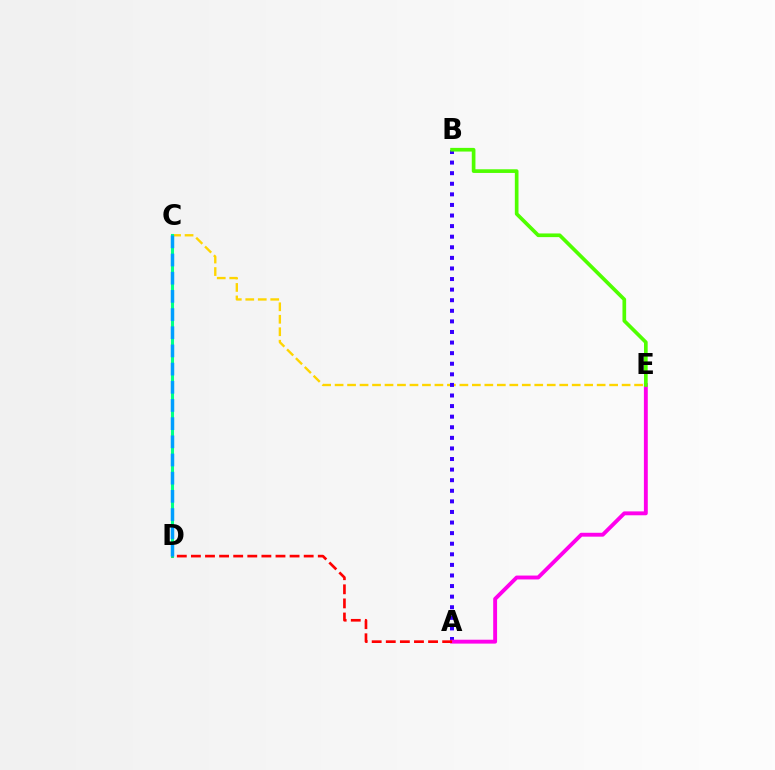{('C', 'E'): [{'color': '#ffd500', 'line_style': 'dashed', 'thickness': 1.7}], ('C', 'D'): [{'color': '#00ff86', 'line_style': 'solid', 'thickness': 2.21}, {'color': '#009eff', 'line_style': 'dashed', 'thickness': 2.47}], ('A', 'B'): [{'color': '#3700ff', 'line_style': 'dotted', 'thickness': 2.88}], ('A', 'E'): [{'color': '#ff00ed', 'line_style': 'solid', 'thickness': 2.8}], ('A', 'D'): [{'color': '#ff0000', 'line_style': 'dashed', 'thickness': 1.92}], ('B', 'E'): [{'color': '#4fff00', 'line_style': 'solid', 'thickness': 2.64}]}